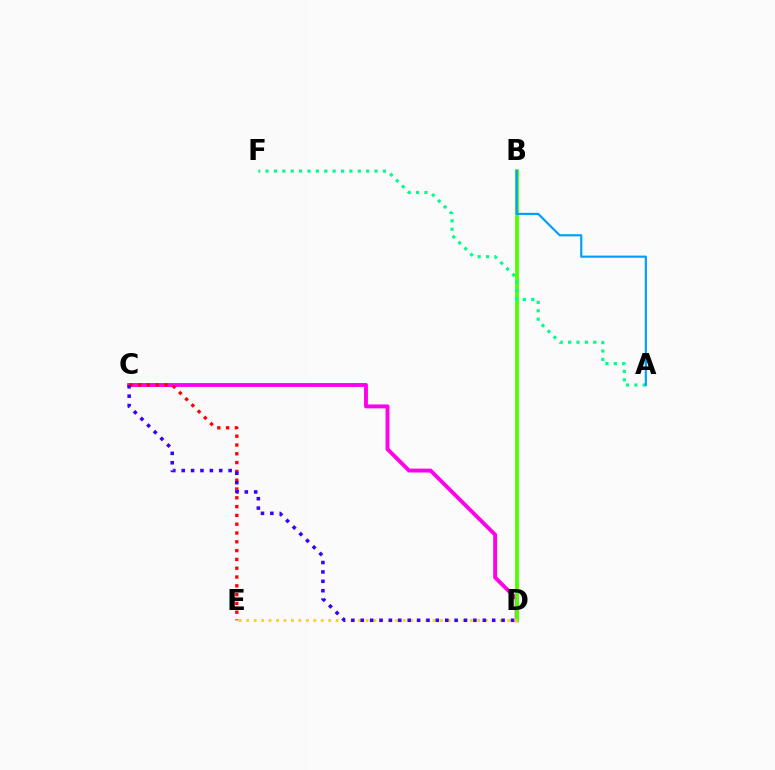{('C', 'D'): [{'color': '#ff00ed', 'line_style': 'solid', 'thickness': 2.8}, {'color': '#3700ff', 'line_style': 'dotted', 'thickness': 2.55}], ('B', 'D'): [{'color': '#4fff00', 'line_style': 'solid', 'thickness': 2.72}], ('A', 'F'): [{'color': '#00ff86', 'line_style': 'dotted', 'thickness': 2.28}], ('D', 'E'): [{'color': '#ffd500', 'line_style': 'dotted', 'thickness': 2.03}], ('A', 'B'): [{'color': '#009eff', 'line_style': 'solid', 'thickness': 1.56}], ('C', 'E'): [{'color': '#ff0000', 'line_style': 'dotted', 'thickness': 2.39}]}